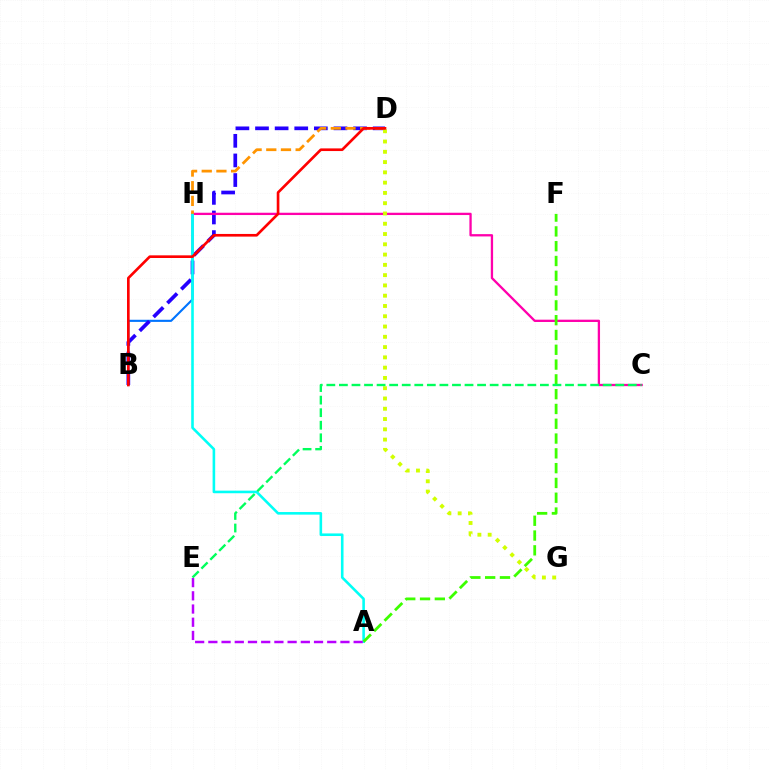{('B', 'H'): [{'color': '#0074ff', 'line_style': 'solid', 'thickness': 1.53}], ('B', 'D'): [{'color': '#2500ff', 'line_style': 'dashed', 'thickness': 2.66}, {'color': '#ff0000', 'line_style': 'solid', 'thickness': 1.91}], ('C', 'H'): [{'color': '#ff00ac', 'line_style': 'solid', 'thickness': 1.66}], ('D', 'G'): [{'color': '#d1ff00', 'line_style': 'dotted', 'thickness': 2.79}], ('A', 'H'): [{'color': '#00fff6', 'line_style': 'solid', 'thickness': 1.87}], ('A', 'E'): [{'color': '#b900ff', 'line_style': 'dashed', 'thickness': 1.79}], ('A', 'F'): [{'color': '#3dff00', 'line_style': 'dashed', 'thickness': 2.01}], ('D', 'H'): [{'color': '#ff9400', 'line_style': 'dashed', 'thickness': 1.99}], ('C', 'E'): [{'color': '#00ff5c', 'line_style': 'dashed', 'thickness': 1.71}]}